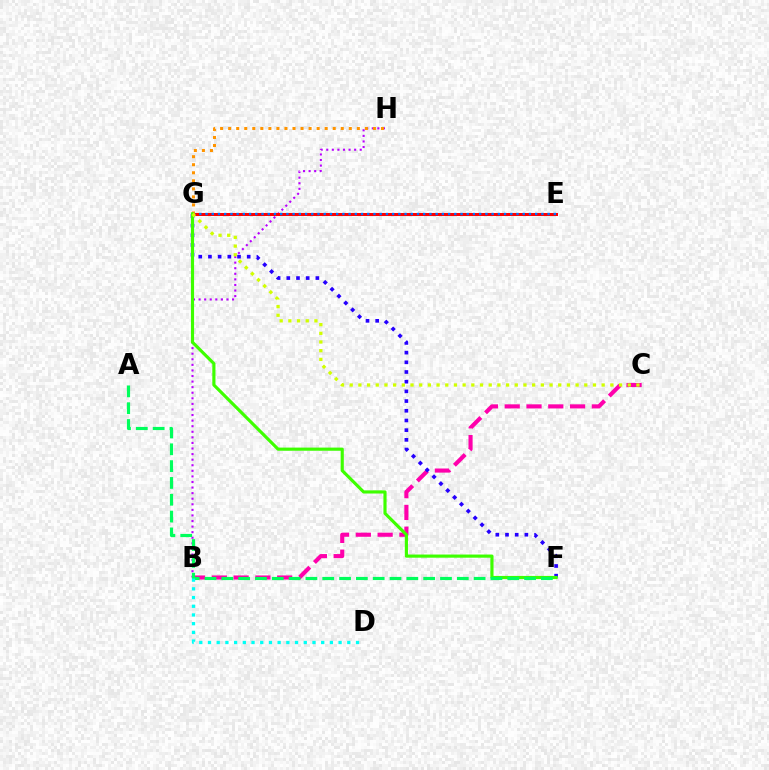{('B', 'H'): [{'color': '#b900ff', 'line_style': 'dotted', 'thickness': 1.52}], ('B', 'C'): [{'color': '#ff00ac', 'line_style': 'dashed', 'thickness': 2.96}], ('E', 'G'): [{'color': '#ff0000', 'line_style': 'solid', 'thickness': 2.17}, {'color': '#0074ff', 'line_style': 'dotted', 'thickness': 1.69}], ('F', 'G'): [{'color': '#2500ff', 'line_style': 'dotted', 'thickness': 2.63}, {'color': '#3dff00', 'line_style': 'solid', 'thickness': 2.27}], ('G', 'H'): [{'color': '#ff9400', 'line_style': 'dotted', 'thickness': 2.19}], ('C', 'G'): [{'color': '#d1ff00', 'line_style': 'dotted', 'thickness': 2.36}], ('A', 'F'): [{'color': '#00ff5c', 'line_style': 'dashed', 'thickness': 2.29}], ('B', 'D'): [{'color': '#00fff6', 'line_style': 'dotted', 'thickness': 2.37}]}